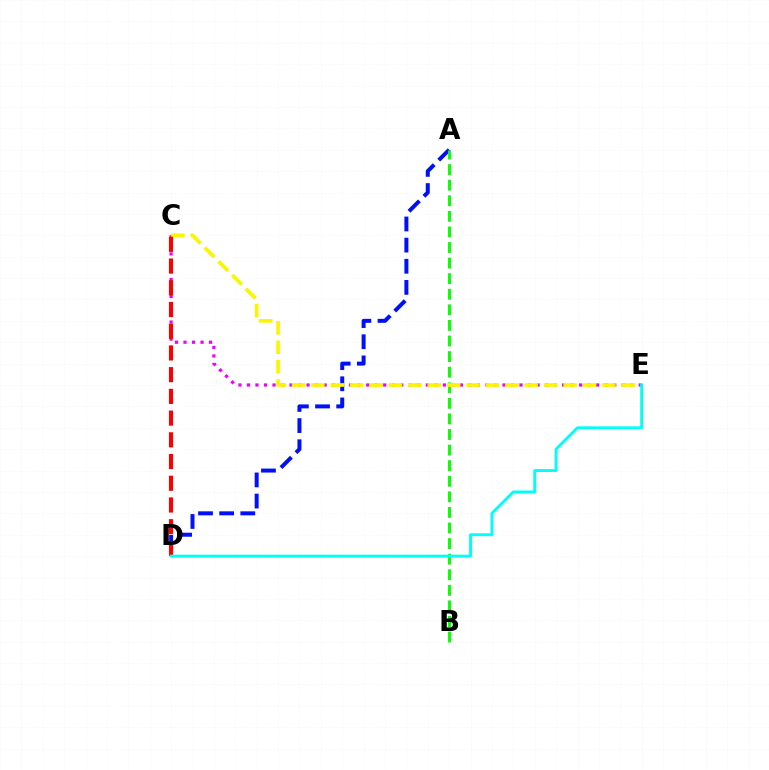{('A', 'D'): [{'color': '#0010ff', 'line_style': 'dashed', 'thickness': 2.87}], ('A', 'B'): [{'color': '#08ff00', 'line_style': 'dashed', 'thickness': 2.12}], ('C', 'E'): [{'color': '#ee00ff', 'line_style': 'dotted', 'thickness': 2.31}, {'color': '#fcf500', 'line_style': 'dashed', 'thickness': 2.64}], ('C', 'D'): [{'color': '#ff0000', 'line_style': 'dashed', 'thickness': 2.95}], ('D', 'E'): [{'color': '#00fff6', 'line_style': 'solid', 'thickness': 2.09}]}